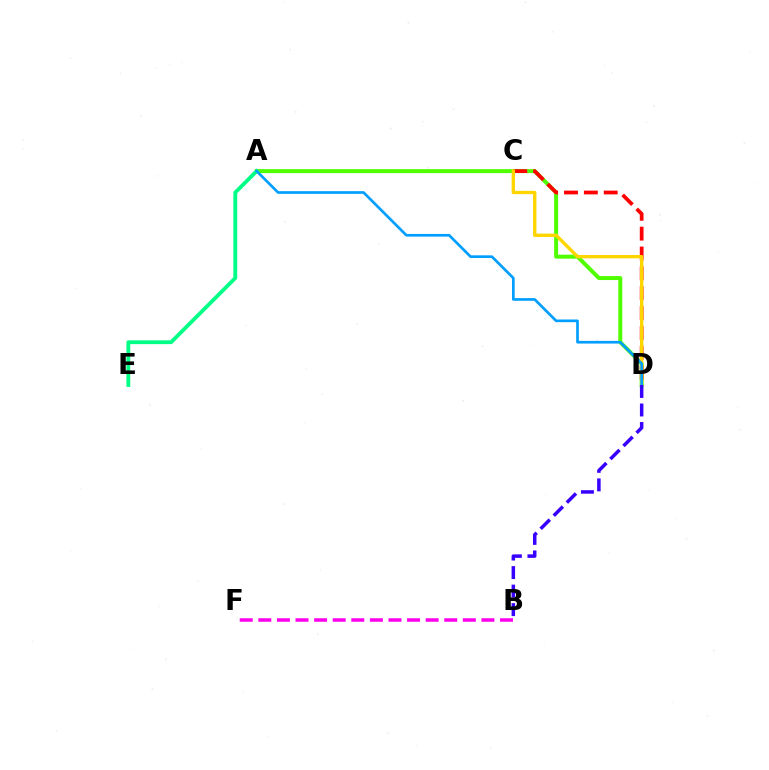{('A', 'D'): [{'color': '#4fff00', 'line_style': 'solid', 'thickness': 2.85}, {'color': '#009eff', 'line_style': 'solid', 'thickness': 1.92}], ('A', 'E'): [{'color': '#00ff86', 'line_style': 'solid', 'thickness': 2.76}], ('C', 'D'): [{'color': '#ff0000', 'line_style': 'dashed', 'thickness': 2.7}, {'color': '#ffd500', 'line_style': 'solid', 'thickness': 2.42}], ('B', 'F'): [{'color': '#ff00ed', 'line_style': 'dashed', 'thickness': 2.53}], ('B', 'D'): [{'color': '#3700ff', 'line_style': 'dashed', 'thickness': 2.52}]}